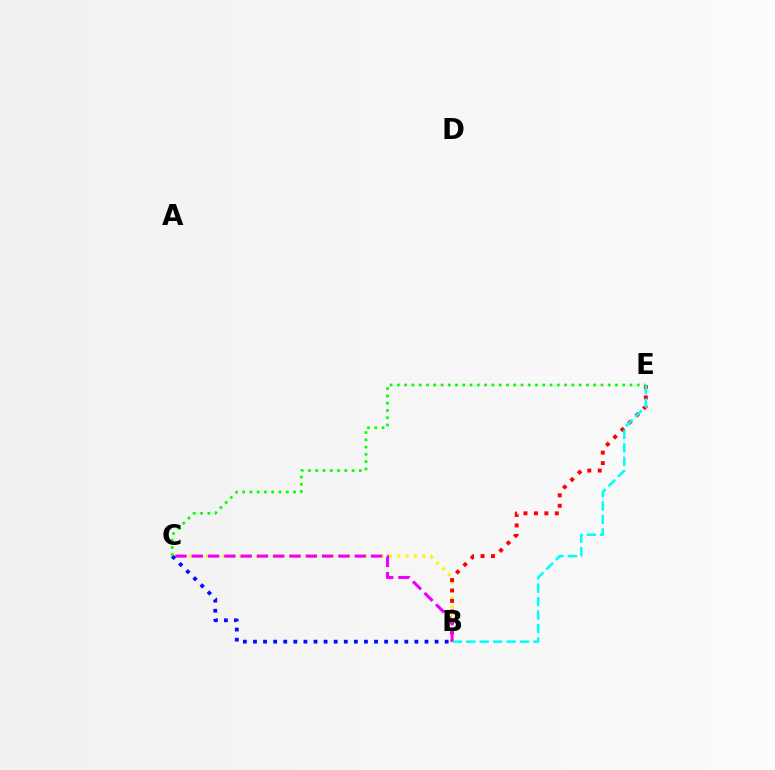{('B', 'C'): [{'color': '#fcf500', 'line_style': 'dotted', 'thickness': 2.26}, {'color': '#ee00ff', 'line_style': 'dashed', 'thickness': 2.21}, {'color': '#0010ff', 'line_style': 'dotted', 'thickness': 2.74}], ('B', 'E'): [{'color': '#ff0000', 'line_style': 'dotted', 'thickness': 2.84}, {'color': '#00fff6', 'line_style': 'dashed', 'thickness': 1.82}], ('C', 'E'): [{'color': '#08ff00', 'line_style': 'dotted', 'thickness': 1.98}]}